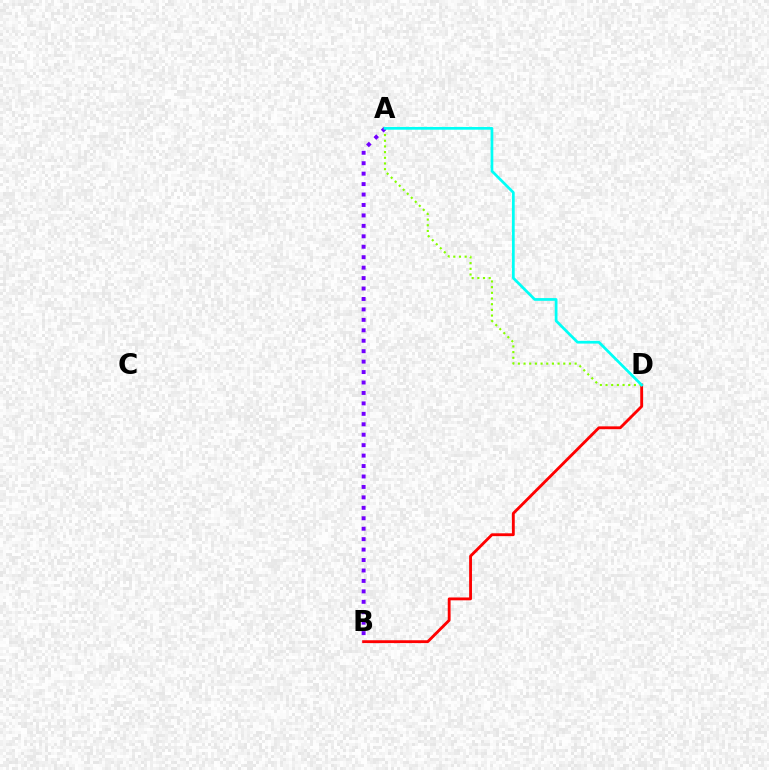{('B', 'D'): [{'color': '#ff0000', 'line_style': 'solid', 'thickness': 2.05}], ('A', 'D'): [{'color': '#84ff00', 'line_style': 'dotted', 'thickness': 1.54}, {'color': '#00fff6', 'line_style': 'solid', 'thickness': 1.97}], ('A', 'B'): [{'color': '#7200ff', 'line_style': 'dotted', 'thickness': 2.84}]}